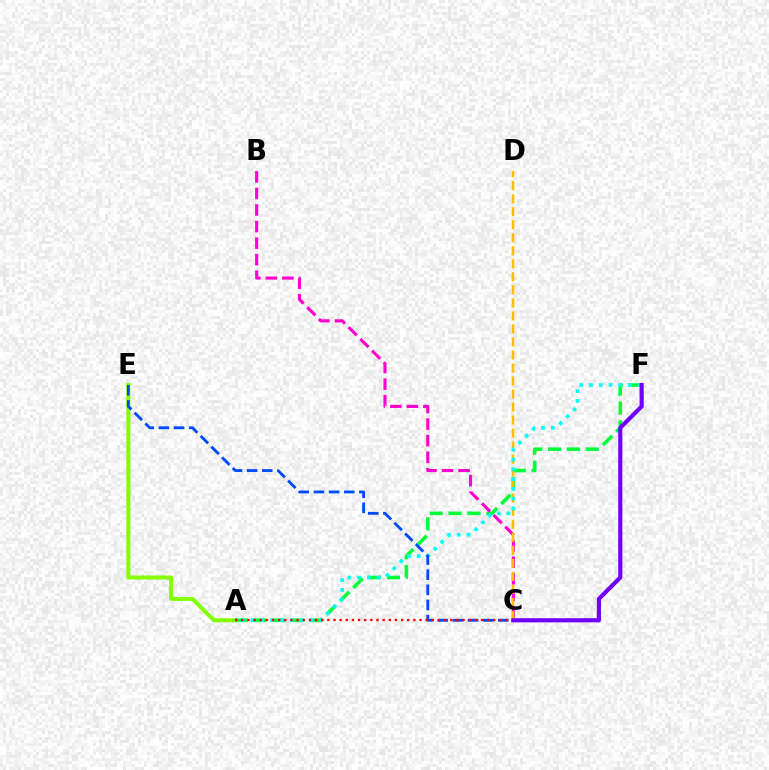{('A', 'E'): [{'color': '#84ff00', 'line_style': 'solid', 'thickness': 2.89}], ('A', 'F'): [{'color': '#00ff39', 'line_style': 'dashed', 'thickness': 2.57}, {'color': '#00fff6', 'line_style': 'dotted', 'thickness': 2.66}], ('B', 'C'): [{'color': '#ff00cf', 'line_style': 'dashed', 'thickness': 2.25}], ('C', 'D'): [{'color': '#ffbd00', 'line_style': 'dashed', 'thickness': 1.77}], ('C', 'E'): [{'color': '#004bff', 'line_style': 'dashed', 'thickness': 2.06}], ('A', 'C'): [{'color': '#ff0000', 'line_style': 'dotted', 'thickness': 1.67}], ('C', 'F'): [{'color': '#7200ff', 'line_style': 'solid', 'thickness': 2.99}]}